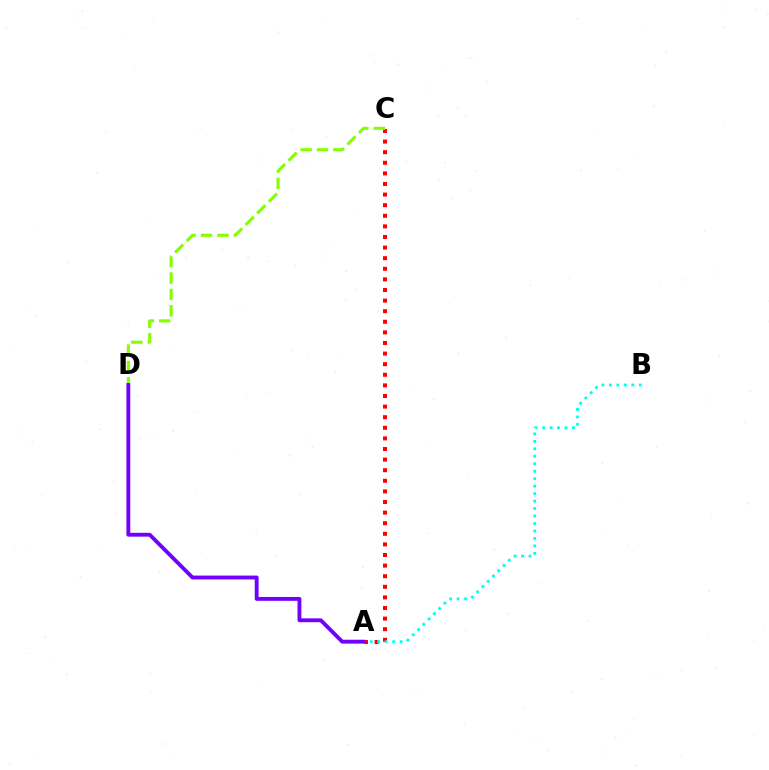{('A', 'C'): [{'color': '#ff0000', 'line_style': 'dotted', 'thickness': 2.88}], ('A', 'B'): [{'color': '#00fff6', 'line_style': 'dotted', 'thickness': 2.03}], ('C', 'D'): [{'color': '#84ff00', 'line_style': 'dashed', 'thickness': 2.23}], ('A', 'D'): [{'color': '#7200ff', 'line_style': 'solid', 'thickness': 2.78}]}